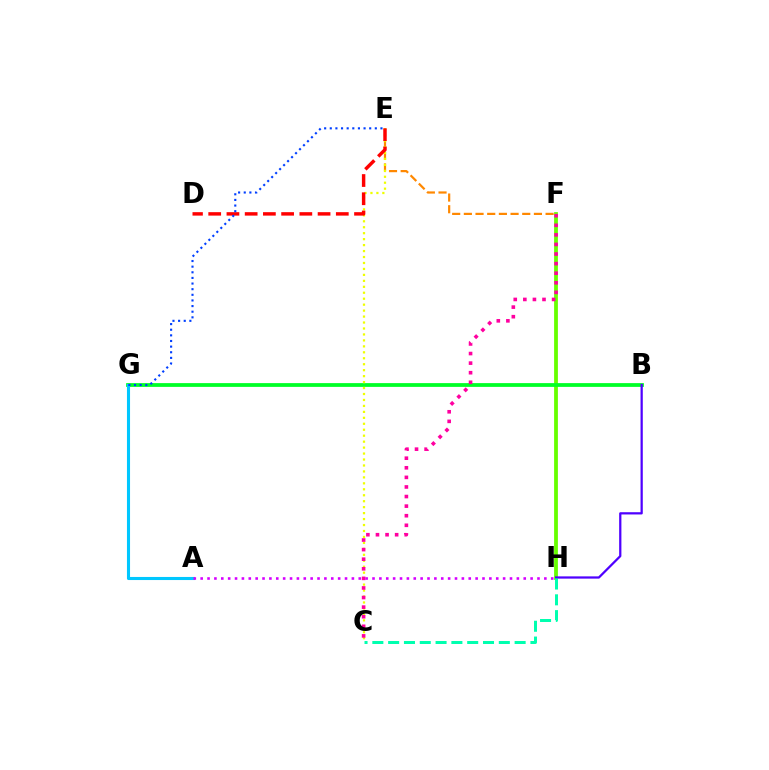{('F', 'H'): [{'color': '#66ff00', 'line_style': 'solid', 'thickness': 2.73}], ('B', 'G'): [{'color': '#00ff27', 'line_style': 'solid', 'thickness': 2.71}], ('E', 'F'): [{'color': '#ff8800', 'line_style': 'dashed', 'thickness': 1.59}], ('B', 'H'): [{'color': '#4f00ff', 'line_style': 'solid', 'thickness': 1.62}], ('C', 'E'): [{'color': '#eeff00', 'line_style': 'dotted', 'thickness': 1.62}], ('D', 'E'): [{'color': '#ff0000', 'line_style': 'dashed', 'thickness': 2.48}], ('C', 'F'): [{'color': '#ff00a0', 'line_style': 'dotted', 'thickness': 2.6}], ('A', 'G'): [{'color': '#00c7ff', 'line_style': 'solid', 'thickness': 2.22}], ('A', 'H'): [{'color': '#d600ff', 'line_style': 'dotted', 'thickness': 1.87}], ('E', 'G'): [{'color': '#003fff', 'line_style': 'dotted', 'thickness': 1.53}], ('C', 'H'): [{'color': '#00ffaf', 'line_style': 'dashed', 'thickness': 2.15}]}